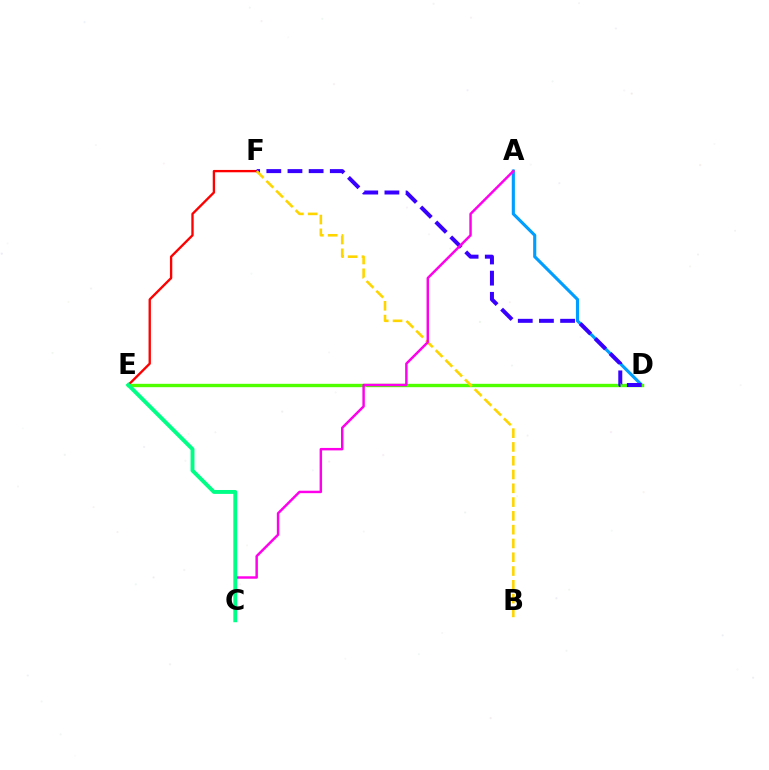{('E', 'F'): [{'color': '#ff0000', 'line_style': 'solid', 'thickness': 1.69}], ('A', 'D'): [{'color': '#009eff', 'line_style': 'solid', 'thickness': 2.25}], ('D', 'E'): [{'color': '#4fff00', 'line_style': 'solid', 'thickness': 2.43}], ('D', 'F'): [{'color': '#3700ff', 'line_style': 'dashed', 'thickness': 2.87}], ('B', 'F'): [{'color': '#ffd500', 'line_style': 'dashed', 'thickness': 1.87}], ('A', 'C'): [{'color': '#ff00ed', 'line_style': 'solid', 'thickness': 1.77}], ('C', 'E'): [{'color': '#00ff86', 'line_style': 'solid', 'thickness': 2.81}]}